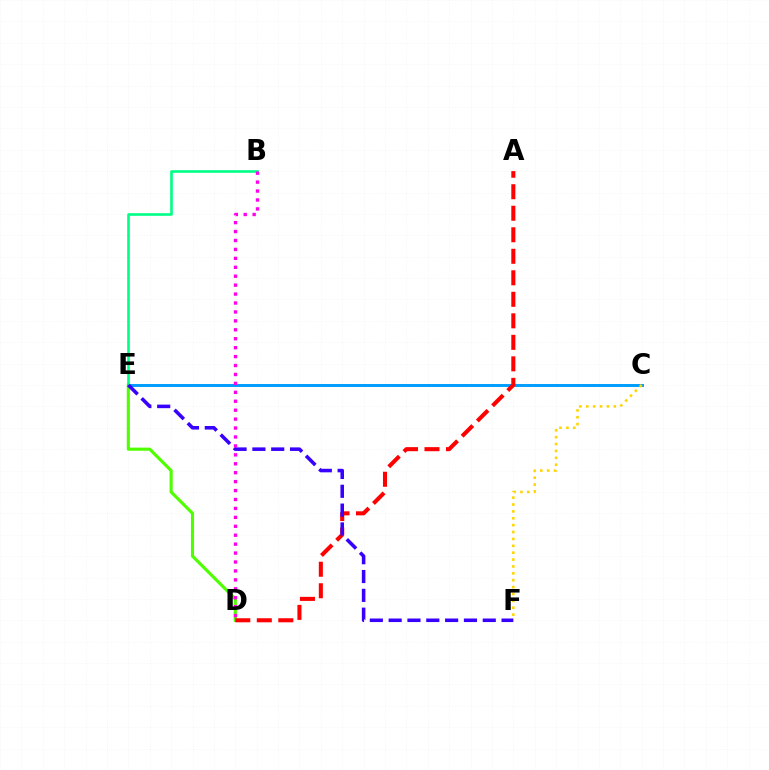{('D', 'E'): [{'color': '#4fff00', 'line_style': 'solid', 'thickness': 2.25}], ('C', 'E'): [{'color': '#009eff', 'line_style': 'solid', 'thickness': 2.13}], ('A', 'D'): [{'color': '#ff0000', 'line_style': 'dashed', 'thickness': 2.92}], ('C', 'F'): [{'color': '#ffd500', 'line_style': 'dotted', 'thickness': 1.87}], ('B', 'E'): [{'color': '#00ff86', 'line_style': 'solid', 'thickness': 1.9}], ('E', 'F'): [{'color': '#3700ff', 'line_style': 'dashed', 'thickness': 2.56}], ('B', 'D'): [{'color': '#ff00ed', 'line_style': 'dotted', 'thickness': 2.43}]}